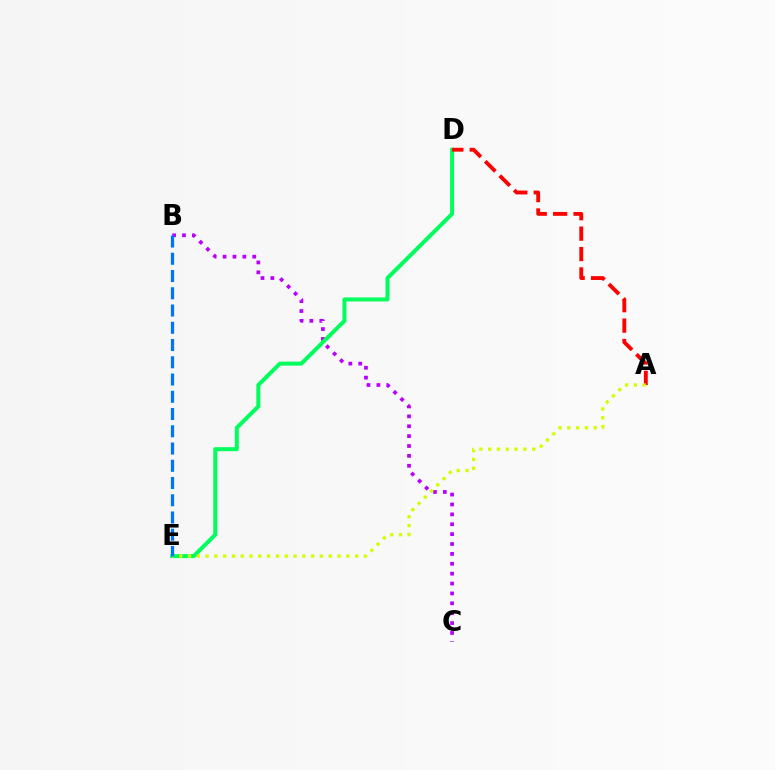{('B', 'C'): [{'color': '#b900ff', 'line_style': 'dotted', 'thickness': 2.69}], ('D', 'E'): [{'color': '#00ff5c', 'line_style': 'solid', 'thickness': 2.89}], ('A', 'D'): [{'color': '#ff0000', 'line_style': 'dashed', 'thickness': 2.77}], ('A', 'E'): [{'color': '#d1ff00', 'line_style': 'dotted', 'thickness': 2.39}], ('B', 'E'): [{'color': '#0074ff', 'line_style': 'dashed', 'thickness': 2.34}]}